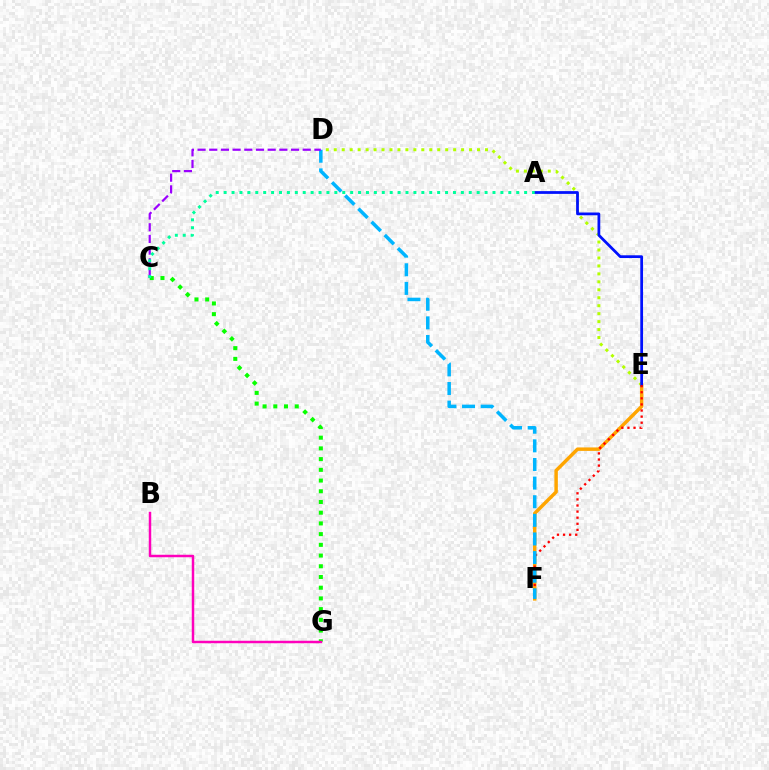{('E', 'F'): [{'color': '#ffa500', 'line_style': 'solid', 'thickness': 2.49}, {'color': '#ff0000', 'line_style': 'dotted', 'thickness': 1.66}], ('D', 'E'): [{'color': '#b3ff00', 'line_style': 'dotted', 'thickness': 2.16}], ('C', 'G'): [{'color': '#08ff00', 'line_style': 'dotted', 'thickness': 2.91}], ('A', 'E'): [{'color': '#0010ff', 'line_style': 'solid', 'thickness': 1.99}], ('B', 'G'): [{'color': '#ff00bd', 'line_style': 'solid', 'thickness': 1.79}], ('D', 'F'): [{'color': '#00b5ff', 'line_style': 'dashed', 'thickness': 2.53}], ('C', 'D'): [{'color': '#9b00ff', 'line_style': 'dashed', 'thickness': 1.59}], ('A', 'C'): [{'color': '#00ff9d', 'line_style': 'dotted', 'thickness': 2.15}]}